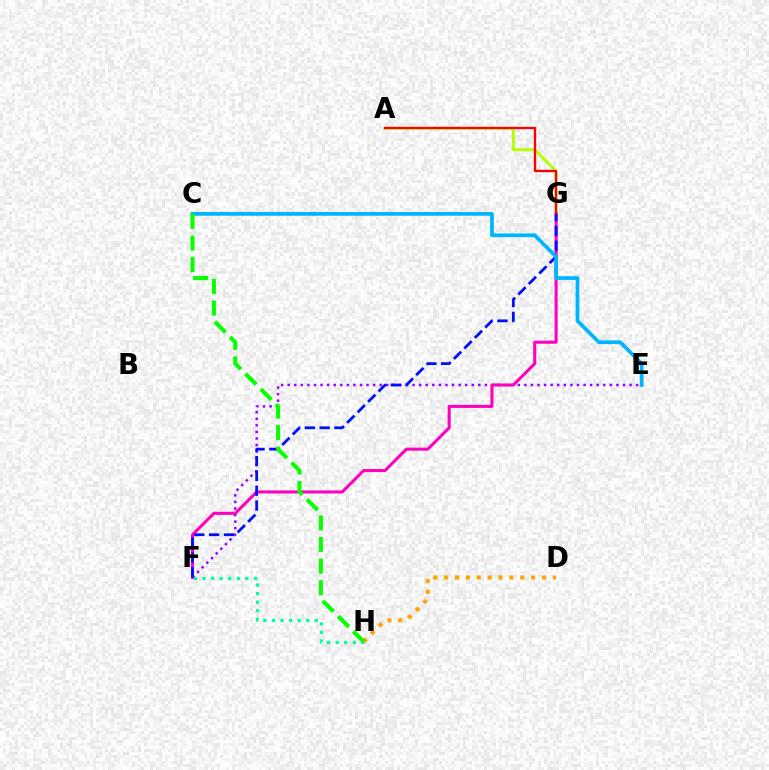{('A', 'G'): [{'color': '#b3ff00', 'line_style': 'solid', 'thickness': 2.09}, {'color': '#ff0000', 'line_style': 'solid', 'thickness': 1.66}], ('E', 'F'): [{'color': '#9b00ff', 'line_style': 'dotted', 'thickness': 1.79}], ('F', 'G'): [{'color': '#ff00bd', 'line_style': 'solid', 'thickness': 2.2}, {'color': '#0010ff', 'line_style': 'dashed', 'thickness': 2.01}], ('F', 'H'): [{'color': '#00ff9d', 'line_style': 'dotted', 'thickness': 2.33}], ('C', 'E'): [{'color': '#00b5ff', 'line_style': 'solid', 'thickness': 2.67}], ('D', 'H'): [{'color': '#ffa500', 'line_style': 'dotted', 'thickness': 2.95}], ('C', 'H'): [{'color': '#08ff00', 'line_style': 'dashed', 'thickness': 2.93}]}